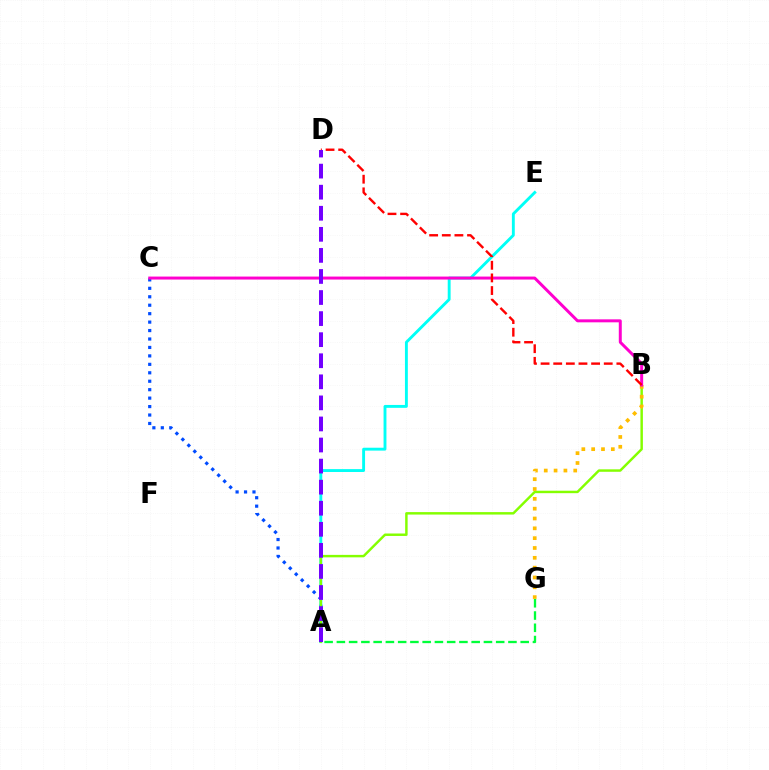{('A', 'C'): [{'color': '#004bff', 'line_style': 'dotted', 'thickness': 2.29}], ('A', 'G'): [{'color': '#00ff39', 'line_style': 'dashed', 'thickness': 1.66}], ('A', 'E'): [{'color': '#00fff6', 'line_style': 'solid', 'thickness': 2.08}], ('A', 'B'): [{'color': '#84ff00', 'line_style': 'solid', 'thickness': 1.77}], ('B', 'G'): [{'color': '#ffbd00', 'line_style': 'dotted', 'thickness': 2.67}], ('B', 'C'): [{'color': '#ff00cf', 'line_style': 'solid', 'thickness': 2.15}], ('B', 'D'): [{'color': '#ff0000', 'line_style': 'dashed', 'thickness': 1.72}], ('A', 'D'): [{'color': '#7200ff', 'line_style': 'dashed', 'thickness': 2.86}]}